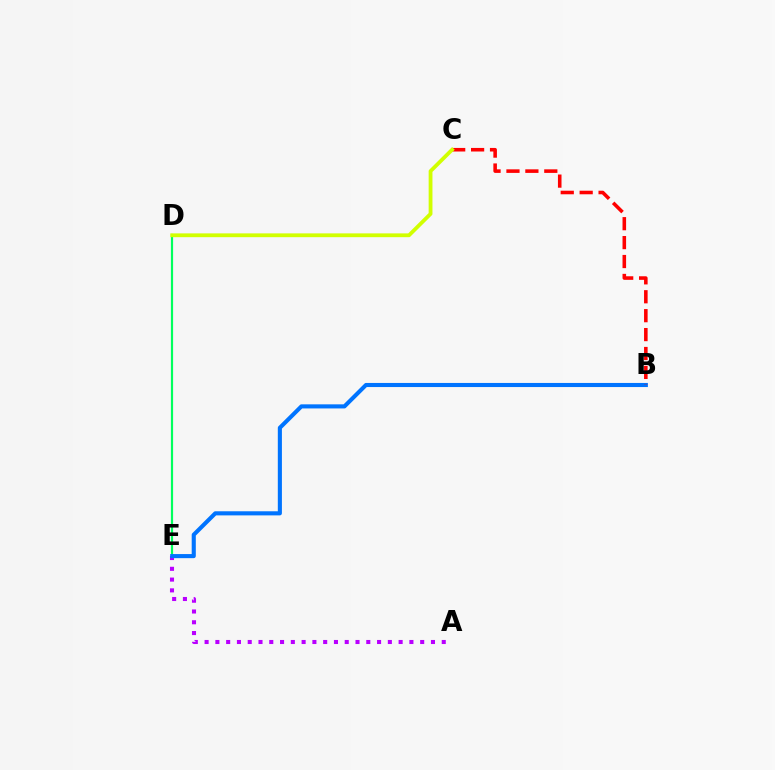{('D', 'E'): [{'color': '#00ff5c', 'line_style': 'solid', 'thickness': 1.58}], ('A', 'E'): [{'color': '#b900ff', 'line_style': 'dotted', 'thickness': 2.93}], ('B', 'E'): [{'color': '#0074ff', 'line_style': 'solid', 'thickness': 2.95}], ('B', 'C'): [{'color': '#ff0000', 'line_style': 'dashed', 'thickness': 2.57}], ('C', 'D'): [{'color': '#d1ff00', 'line_style': 'solid', 'thickness': 2.73}]}